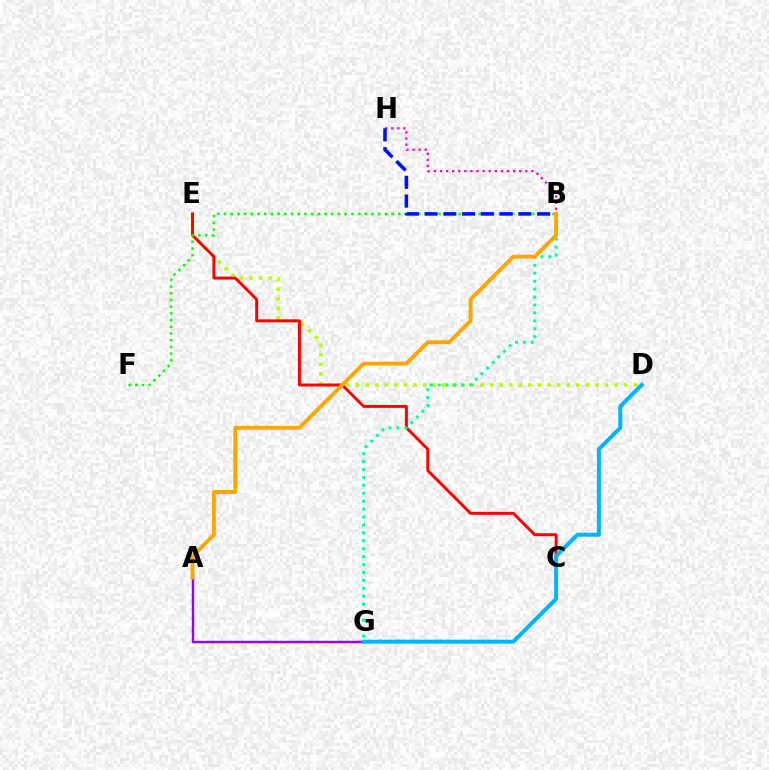{('D', 'E'): [{'color': '#b3ff00', 'line_style': 'dotted', 'thickness': 2.6}], ('C', 'E'): [{'color': '#ff0000', 'line_style': 'solid', 'thickness': 2.13}], ('B', 'G'): [{'color': '#00ff9d', 'line_style': 'dotted', 'thickness': 2.15}], ('A', 'G'): [{'color': '#9b00ff', 'line_style': 'solid', 'thickness': 1.76}], ('B', 'F'): [{'color': '#08ff00', 'line_style': 'dotted', 'thickness': 1.82}], ('B', 'H'): [{'color': '#ff00bd', 'line_style': 'dotted', 'thickness': 1.66}, {'color': '#0010ff', 'line_style': 'dashed', 'thickness': 2.55}], ('D', 'G'): [{'color': '#00b5ff', 'line_style': 'solid', 'thickness': 2.86}], ('A', 'B'): [{'color': '#ffa500', 'line_style': 'solid', 'thickness': 2.78}]}